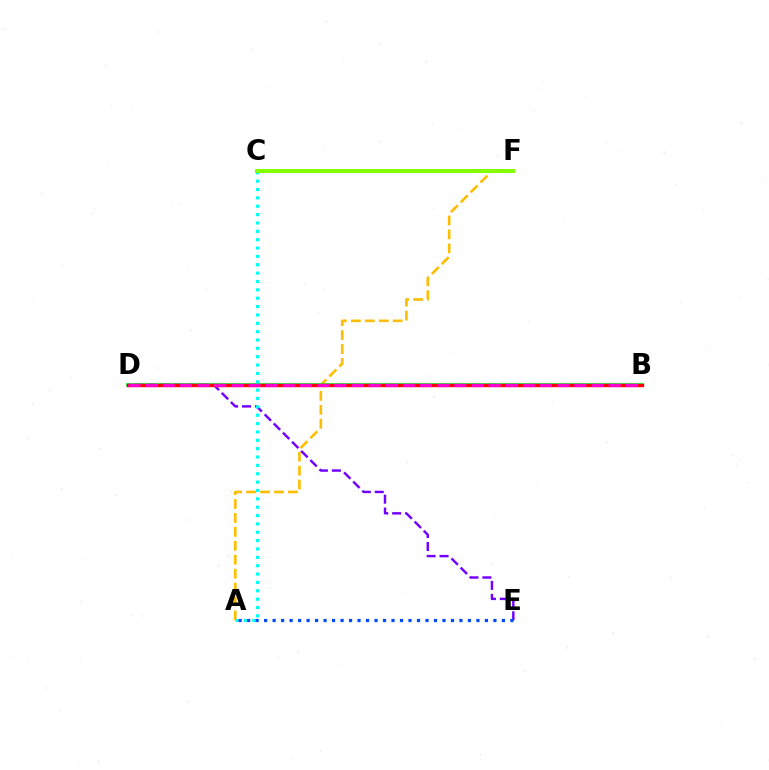{('A', 'F'): [{'color': '#ffbd00', 'line_style': 'dashed', 'thickness': 1.89}], ('B', 'D'): [{'color': '#00ff39', 'line_style': 'solid', 'thickness': 2.69}, {'color': '#ff0000', 'line_style': 'solid', 'thickness': 2.41}, {'color': '#ff00cf', 'line_style': 'dashed', 'thickness': 2.33}], ('D', 'E'): [{'color': '#7200ff', 'line_style': 'dashed', 'thickness': 1.76}], ('A', 'C'): [{'color': '#00fff6', 'line_style': 'dotted', 'thickness': 2.27}], ('C', 'F'): [{'color': '#84ff00', 'line_style': 'solid', 'thickness': 2.9}], ('A', 'E'): [{'color': '#004bff', 'line_style': 'dotted', 'thickness': 2.31}]}